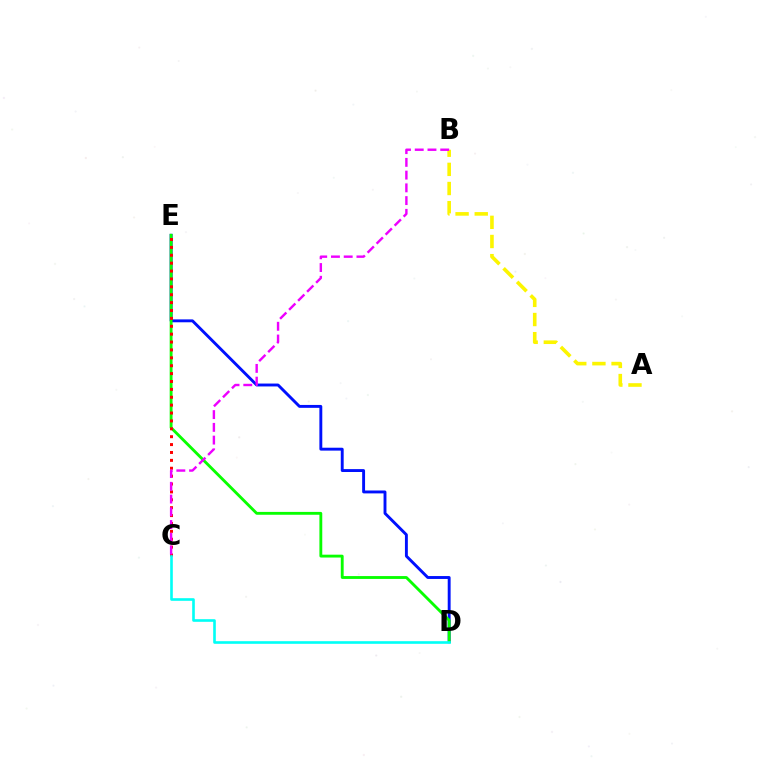{('D', 'E'): [{'color': '#0010ff', 'line_style': 'solid', 'thickness': 2.09}, {'color': '#08ff00', 'line_style': 'solid', 'thickness': 2.06}], ('A', 'B'): [{'color': '#fcf500', 'line_style': 'dashed', 'thickness': 2.6}], ('C', 'E'): [{'color': '#ff0000', 'line_style': 'dotted', 'thickness': 2.14}], ('C', 'D'): [{'color': '#00fff6', 'line_style': 'solid', 'thickness': 1.89}], ('B', 'C'): [{'color': '#ee00ff', 'line_style': 'dashed', 'thickness': 1.73}]}